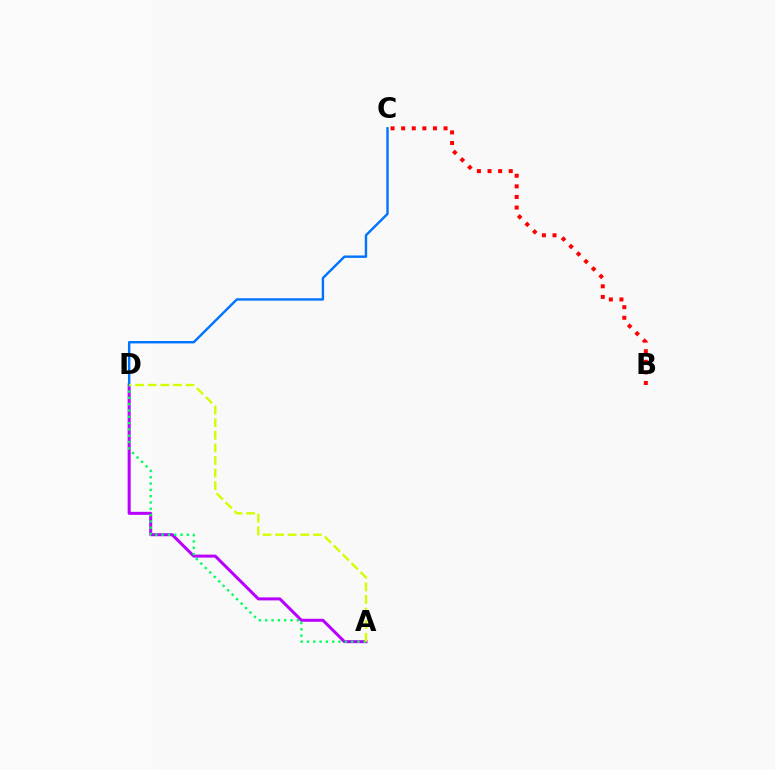{('A', 'D'): [{'color': '#b900ff', 'line_style': 'solid', 'thickness': 2.17}, {'color': '#00ff5c', 'line_style': 'dotted', 'thickness': 1.71}, {'color': '#d1ff00', 'line_style': 'dashed', 'thickness': 1.71}], ('C', 'D'): [{'color': '#0074ff', 'line_style': 'solid', 'thickness': 1.74}], ('B', 'C'): [{'color': '#ff0000', 'line_style': 'dotted', 'thickness': 2.88}]}